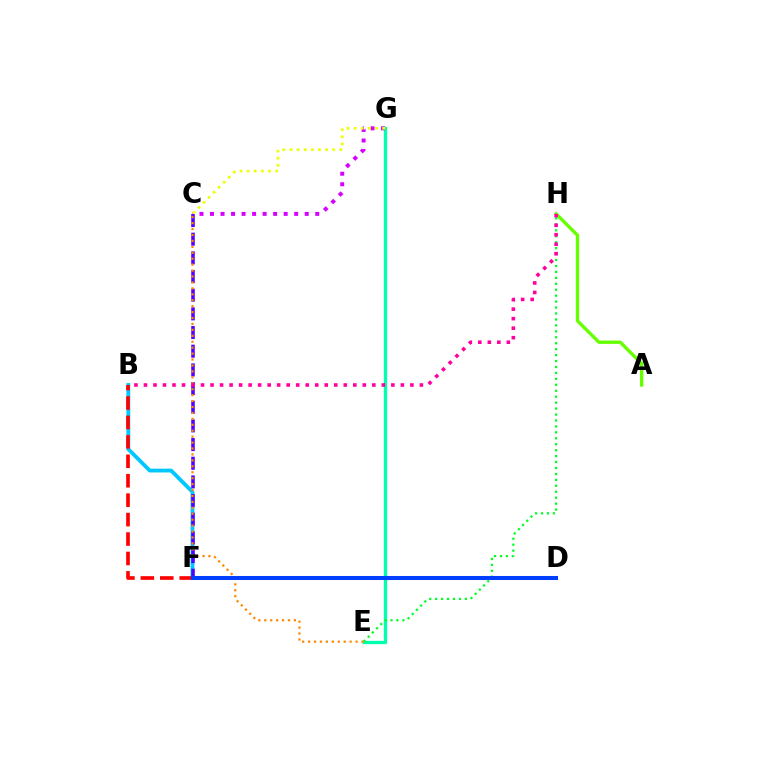{('A', 'H'): [{'color': '#66ff00', 'line_style': 'solid', 'thickness': 2.4}], ('B', 'F'): [{'color': '#00c7ff', 'line_style': 'solid', 'thickness': 2.76}, {'color': '#ff0000', 'line_style': 'dashed', 'thickness': 2.64}], ('C', 'F'): [{'color': '#4f00ff', 'line_style': 'dashed', 'thickness': 2.54}], ('E', 'G'): [{'color': '#00ffaf', 'line_style': 'solid', 'thickness': 2.4}], ('E', 'H'): [{'color': '#00ff27', 'line_style': 'dotted', 'thickness': 1.61}], ('C', 'E'): [{'color': '#ff8800', 'line_style': 'dotted', 'thickness': 1.61}], ('D', 'F'): [{'color': '#003fff', 'line_style': 'solid', 'thickness': 2.91}], ('C', 'G'): [{'color': '#d600ff', 'line_style': 'dotted', 'thickness': 2.86}, {'color': '#eeff00', 'line_style': 'dotted', 'thickness': 1.94}], ('B', 'H'): [{'color': '#ff00a0', 'line_style': 'dotted', 'thickness': 2.59}]}